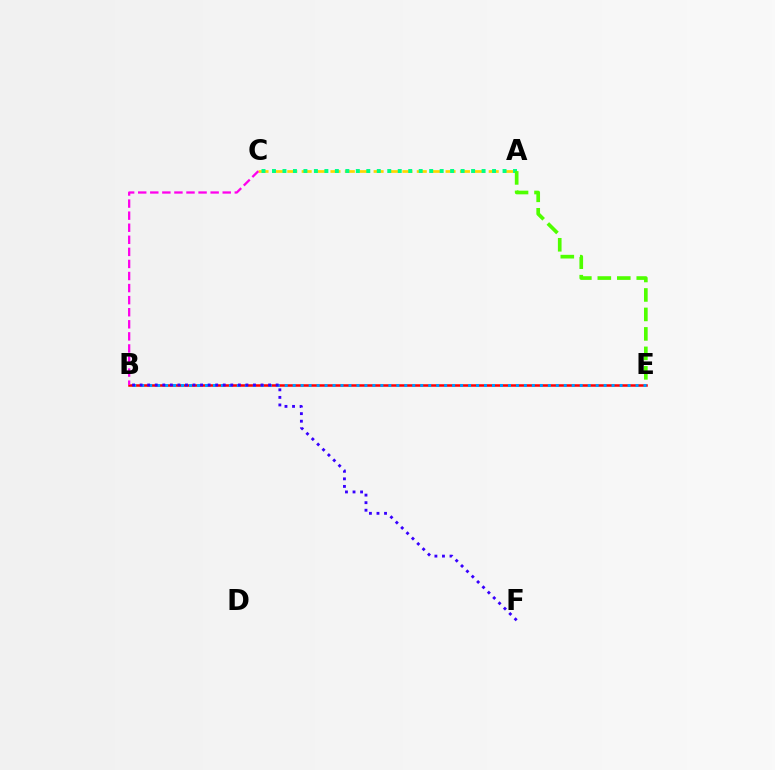{('A', 'C'): [{'color': '#ffd500', 'line_style': 'dashed', 'thickness': 1.95}, {'color': '#00ff86', 'line_style': 'dotted', 'thickness': 2.85}], ('B', 'E'): [{'color': '#ff0000', 'line_style': 'solid', 'thickness': 1.82}, {'color': '#009eff', 'line_style': 'dotted', 'thickness': 2.17}], ('B', 'C'): [{'color': '#ff00ed', 'line_style': 'dashed', 'thickness': 1.64}], ('A', 'E'): [{'color': '#4fff00', 'line_style': 'dashed', 'thickness': 2.65}], ('B', 'F'): [{'color': '#3700ff', 'line_style': 'dotted', 'thickness': 2.05}]}